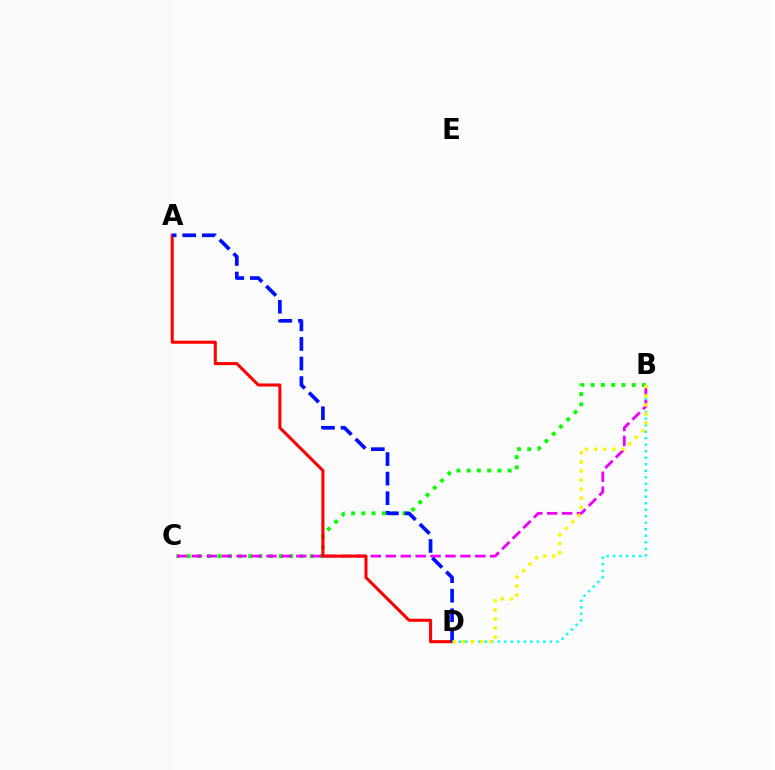{('B', 'C'): [{'color': '#08ff00', 'line_style': 'dotted', 'thickness': 2.78}, {'color': '#ee00ff', 'line_style': 'dashed', 'thickness': 2.03}], ('B', 'D'): [{'color': '#00fff6', 'line_style': 'dotted', 'thickness': 1.77}, {'color': '#fcf500', 'line_style': 'dotted', 'thickness': 2.47}], ('A', 'D'): [{'color': '#ff0000', 'line_style': 'solid', 'thickness': 2.2}, {'color': '#0010ff', 'line_style': 'dashed', 'thickness': 2.66}]}